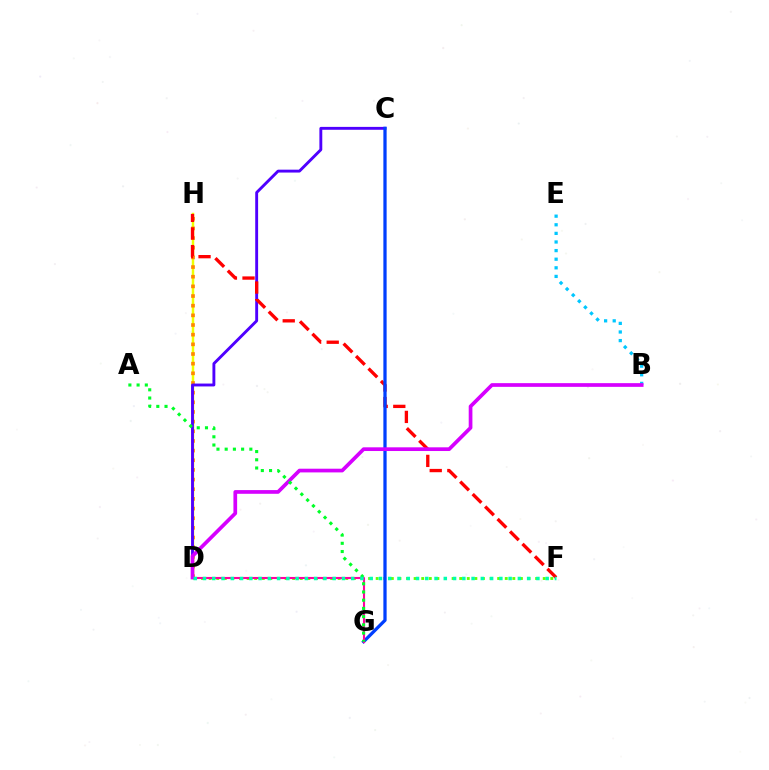{('D', 'F'): [{'color': '#66ff00', 'line_style': 'dotted', 'thickness': 2.06}, {'color': '#00ffaf', 'line_style': 'dotted', 'thickness': 2.52}], ('D', 'H'): [{'color': '#eeff00', 'line_style': 'solid', 'thickness': 1.79}, {'color': '#ff8800', 'line_style': 'dotted', 'thickness': 2.62}], ('C', 'D'): [{'color': '#4f00ff', 'line_style': 'solid', 'thickness': 2.08}], ('F', 'H'): [{'color': '#ff0000', 'line_style': 'dashed', 'thickness': 2.39}], ('C', 'G'): [{'color': '#003fff', 'line_style': 'solid', 'thickness': 2.35}], ('B', 'E'): [{'color': '#00c7ff', 'line_style': 'dotted', 'thickness': 2.34}], ('D', 'G'): [{'color': '#ff00a0', 'line_style': 'solid', 'thickness': 1.51}], ('B', 'D'): [{'color': '#d600ff', 'line_style': 'solid', 'thickness': 2.66}], ('A', 'G'): [{'color': '#00ff27', 'line_style': 'dotted', 'thickness': 2.23}]}